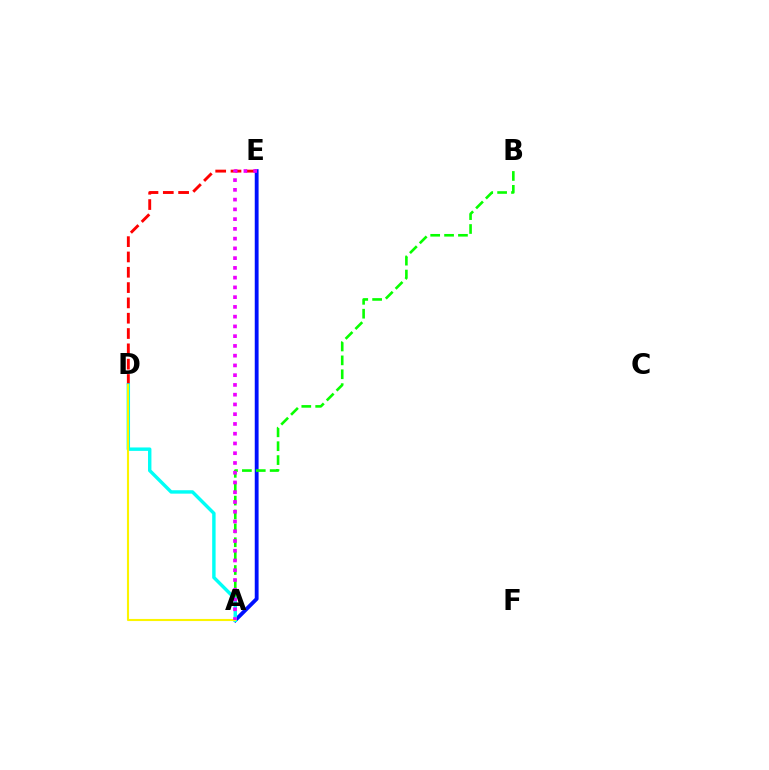{('D', 'E'): [{'color': '#ff0000', 'line_style': 'dashed', 'thickness': 2.08}], ('A', 'E'): [{'color': '#0010ff', 'line_style': 'solid', 'thickness': 2.76}, {'color': '#ee00ff', 'line_style': 'dotted', 'thickness': 2.65}], ('A', 'B'): [{'color': '#08ff00', 'line_style': 'dashed', 'thickness': 1.89}], ('A', 'D'): [{'color': '#00fff6', 'line_style': 'solid', 'thickness': 2.46}, {'color': '#fcf500', 'line_style': 'solid', 'thickness': 1.52}]}